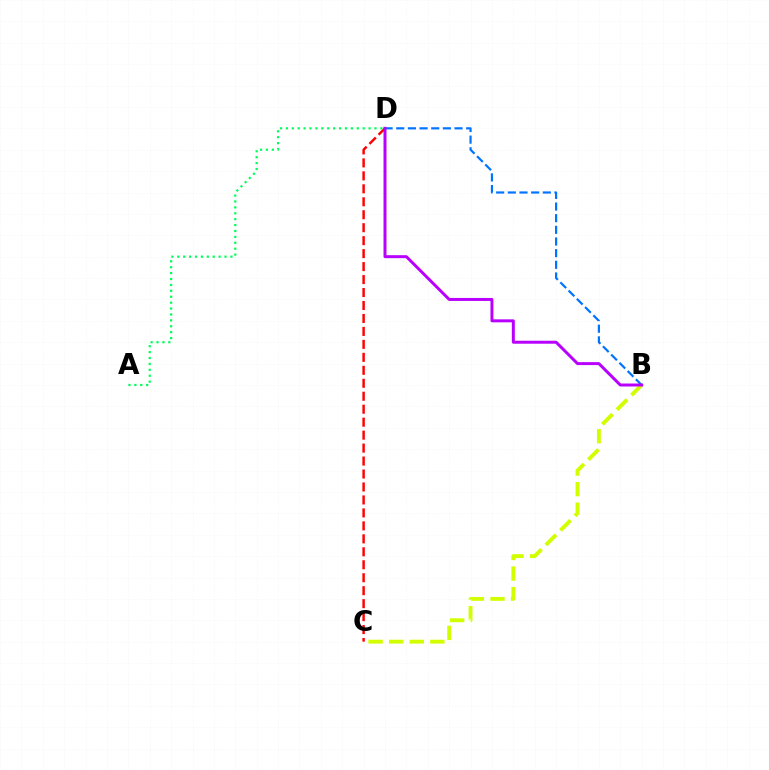{('B', 'D'): [{'color': '#0074ff', 'line_style': 'dashed', 'thickness': 1.58}, {'color': '#b900ff', 'line_style': 'solid', 'thickness': 2.15}], ('C', 'D'): [{'color': '#ff0000', 'line_style': 'dashed', 'thickness': 1.76}], ('B', 'C'): [{'color': '#d1ff00', 'line_style': 'dashed', 'thickness': 2.8}], ('A', 'D'): [{'color': '#00ff5c', 'line_style': 'dotted', 'thickness': 1.6}]}